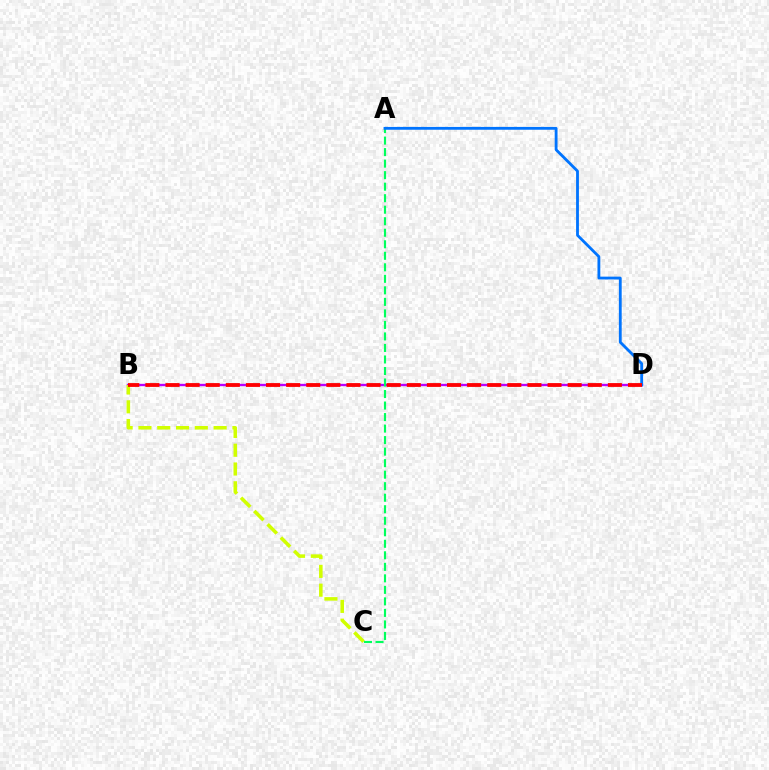{('B', 'D'): [{'color': '#b900ff', 'line_style': 'solid', 'thickness': 1.69}, {'color': '#ff0000', 'line_style': 'dashed', 'thickness': 2.73}], ('B', 'C'): [{'color': '#d1ff00', 'line_style': 'dashed', 'thickness': 2.55}], ('A', 'C'): [{'color': '#00ff5c', 'line_style': 'dashed', 'thickness': 1.56}], ('A', 'D'): [{'color': '#0074ff', 'line_style': 'solid', 'thickness': 2.03}]}